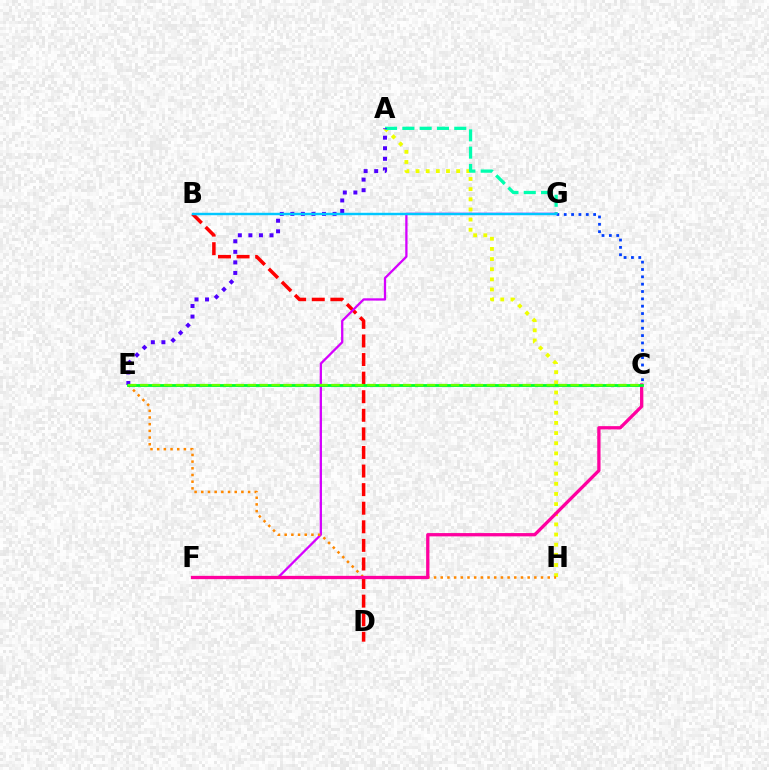{('A', 'H'): [{'color': '#eeff00', 'line_style': 'dotted', 'thickness': 2.76}], ('C', 'G'): [{'color': '#003fff', 'line_style': 'dotted', 'thickness': 2.0}], ('A', 'G'): [{'color': '#00ffaf', 'line_style': 'dashed', 'thickness': 2.35}], ('B', 'D'): [{'color': '#ff0000', 'line_style': 'dashed', 'thickness': 2.52}], ('F', 'G'): [{'color': '#d600ff', 'line_style': 'solid', 'thickness': 1.64}], ('A', 'E'): [{'color': '#4f00ff', 'line_style': 'dotted', 'thickness': 2.87}], ('E', 'H'): [{'color': '#ff8800', 'line_style': 'dotted', 'thickness': 1.82}], ('C', 'F'): [{'color': '#ff00a0', 'line_style': 'solid', 'thickness': 2.37}], ('C', 'E'): [{'color': '#00ff27', 'line_style': 'solid', 'thickness': 2.02}, {'color': '#66ff00', 'line_style': 'dashed', 'thickness': 1.62}], ('B', 'G'): [{'color': '#00c7ff', 'line_style': 'solid', 'thickness': 1.75}]}